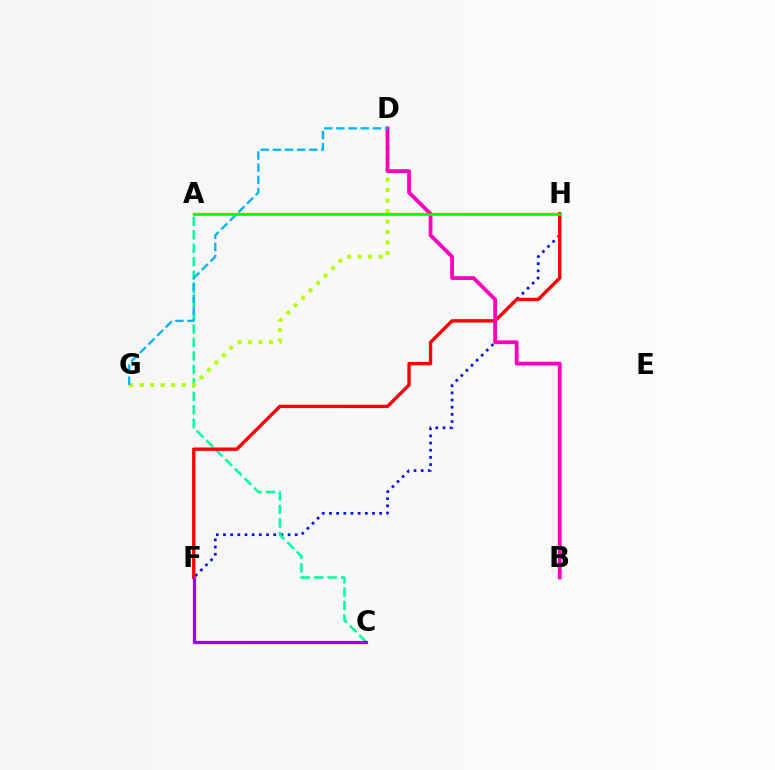{('A', 'H'): [{'color': '#ffa500', 'line_style': 'solid', 'thickness': 1.69}, {'color': '#08ff00', 'line_style': 'solid', 'thickness': 1.9}], ('F', 'H'): [{'color': '#0010ff', 'line_style': 'dotted', 'thickness': 1.95}, {'color': '#ff0000', 'line_style': 'solid', 'thickness': 2.41}], ('A', 'C'): [{'color': '#00ff9d', 'line_style': 'dashed', 'thickness': 1.83}], ('D', 'G'): [{'color': '#b3ff00', 'line_style': 'dotted', 'thickness': 2.85}, {'color': '#00b5ff', 'line_style': 'dashed', 'thickness': 1.65}], ('B', 'D'): [{'color': '#ff00bd', 'line_style': 'solid', 'thickness': 2.72}], ('C', 'F'): [{'color': '#9b00ff', 'line_style': 'solid', 'thickness': 2.3}]}